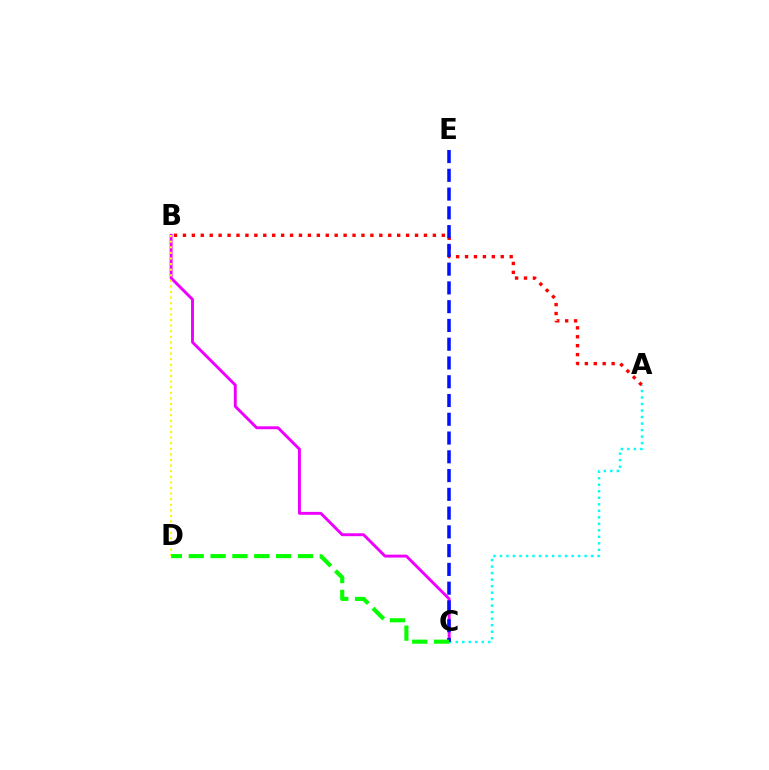{('B', 'C'): [{'color': '#ee00ff', 'line_style': 'solid', 'thickness': 2.1}], ('A', 'C'): [{'color': '#00fff6', 'line_style': 'dotted', 'thickness': 1.77}], ('A', 'B'): [{'color': '#ff0000', 'line_style': 'dotted', 'thickness': 2.43}], ('C', 'E'): [{'color': '#0010ff', 'line_style': 'dashed', 'thickness': 2.55}], ('B', 'D'): [{'color': '#fcf500', 'line_style': 'dotted', 'thickness': 1.52}], ('C', 'D'): [{'color': '#08ff00', 'line_style': 'dashed', 'thickness': 2.97}]}